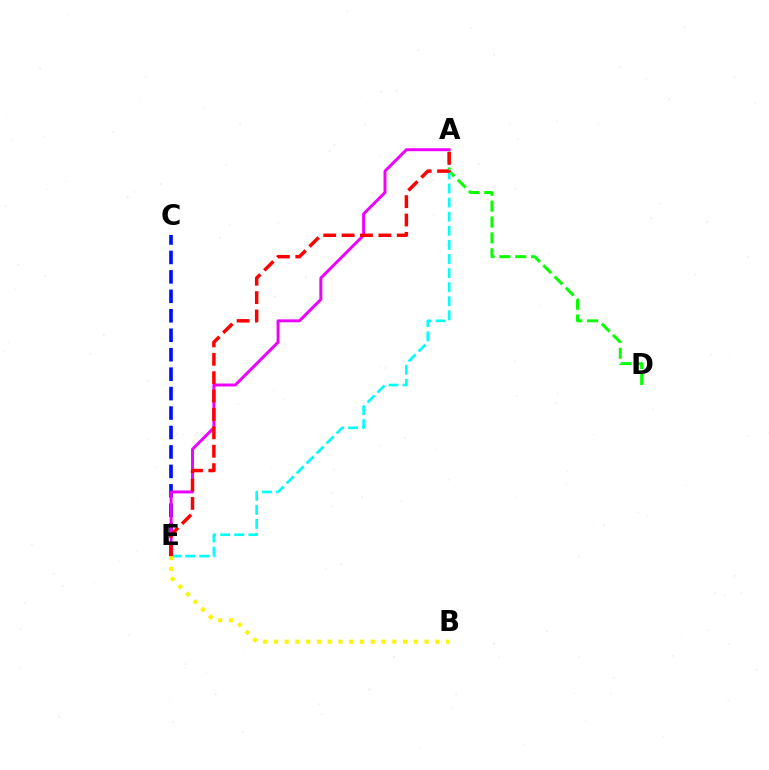{('A', 'D'): [{'color': '#08ff00', 'line_style': 'dashed', 'thickness': 2.15}], ('C', 'E'): [{'color': '#0010ff', 'line_style': 'dashed', 'thickness': 2.64}], ('A', 'E'): [{'color': '#00fff6', 'line_style': 'dashed', 'thickness': 1.92}, {'color': '#ee00ff', 'line_style': 'solid', 'thickness': 2.12}, {'color': '#ff0000', 'line_style': 'dashed', 'thickness': 2.5}], ('B', 'E'): [{'color': '#fcf500', 'line_style': 'dotted', 'thickness': 2.92}]}